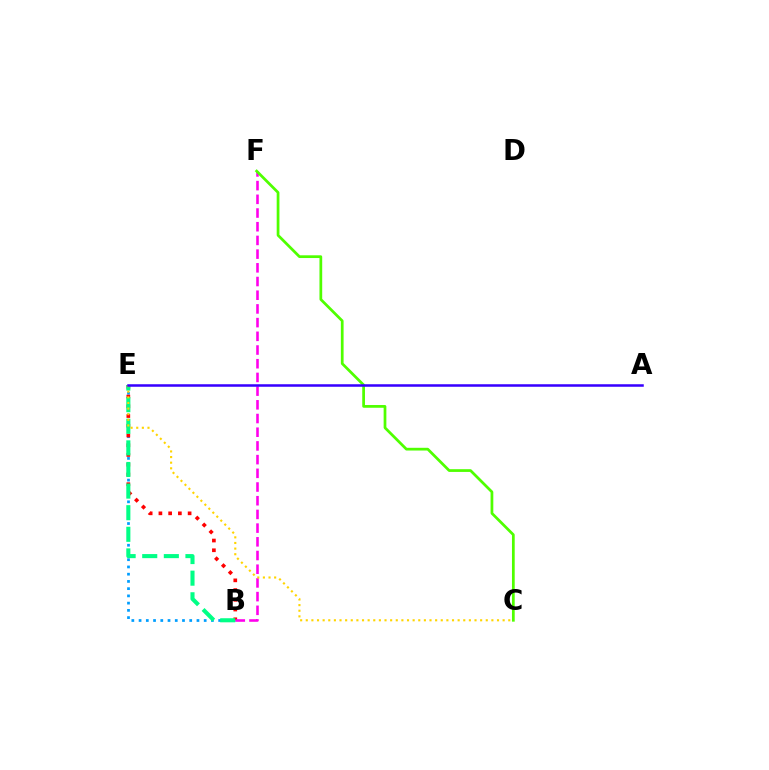{('B', 'E'): [{'color': '#009eff', 'line_style': 'dotted', 'thickness': 1.97}, {'color': '#ff0000', 'line_style': 'dotted', 'thickness': 2.65}, {'color': '#00ff86', 'line_style': 'dashed', 'thickness': 2.94}], ('B', 'F'): [{'color': '#ff00ed', 'line_style': 'dashed', 'thickness': 1.86}], ('C', 'E'): [{'color': '#ffd500', 'line_style': 'dotted', 'thickness': 1.53}], ('C', 'F'): [{'color': '#4fff00', 'line_style': 'solid', 'thickness': 1.97}], ('A', 'E'): [{'color': '#3700ff', 'line_style': 'solid', 'thickness': 1.82}]}